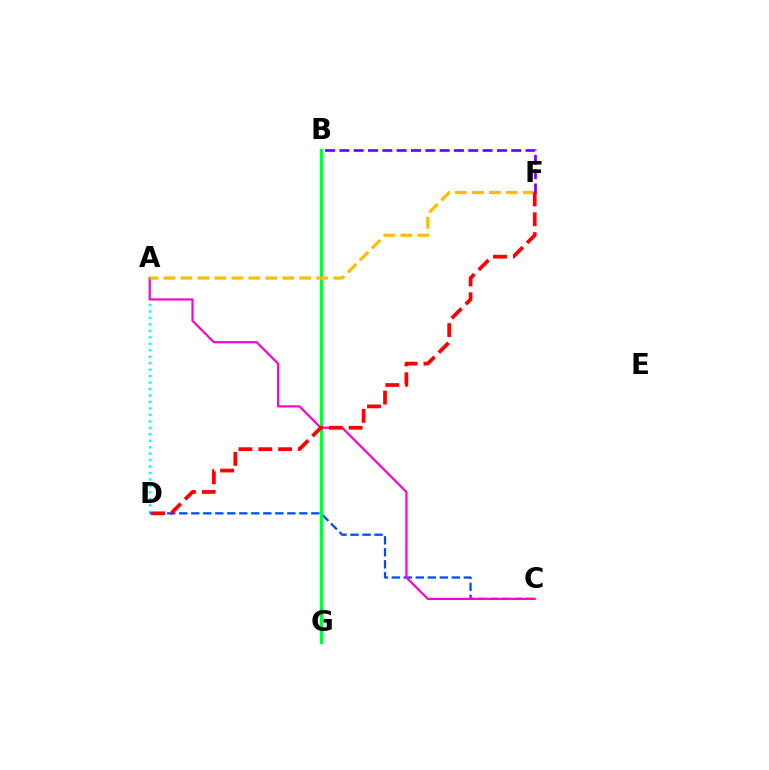{('A', 'D'): [{'color': '#00fff6', 'line_style': 'dotted', 'thickness': 1.76}], ('C', 'D'): [{'color': '#004bff', 'line_style': 'dashed', 'thickness': 1.63}], ('B', 'G'): [{'color': '#84ff00', 'line_style': 'dotted', 'thickness': 2.23}, {'color': '#00ff39', 'line_style': 'solid', 'thickness': 2.41}], ('A', 'C'): [{'color': '#ff00cf', 'line_style': 'solid', 'thickness': 1.58}], ('A', 'F'): [{'color': '#ffbd00', 'line_style': 'dashed', 'thickness': 2.31}], ('B', 'F'): [{'color': '#7200ff', 'line_style': 'dashed', 'thickness': 1.95}], ('D', 'F'): [{'color': '#ff0000', 'line_style': 'dashed', 'thickness': 2.7}]}